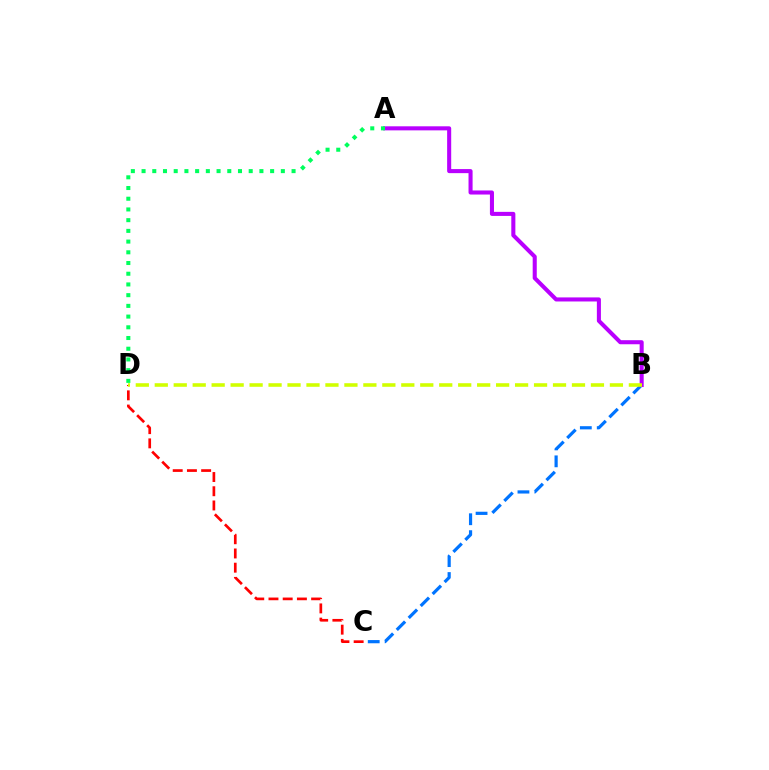{('B', 'C'): [{'color': '#0074ff', 'line_style': 'dashed', 'thickness': 2.3}], ('A', 'B'): [{'color': '#b900ff', 'line_style': 'solid', 'thickness': 2.92}], ('C', 'D'): [{'color': '#ff0000', 'line_style': 'dashed', 'thickness': 1.93}], ('A', 'D'): [{'color': '#00ff5c', 'line_style': 'dotted', 'thickness': 2.91}], ('B', 'D'): [{'color': '#d1ff00', 'line_style': 'dashed', 'thickness': 2.58}]}